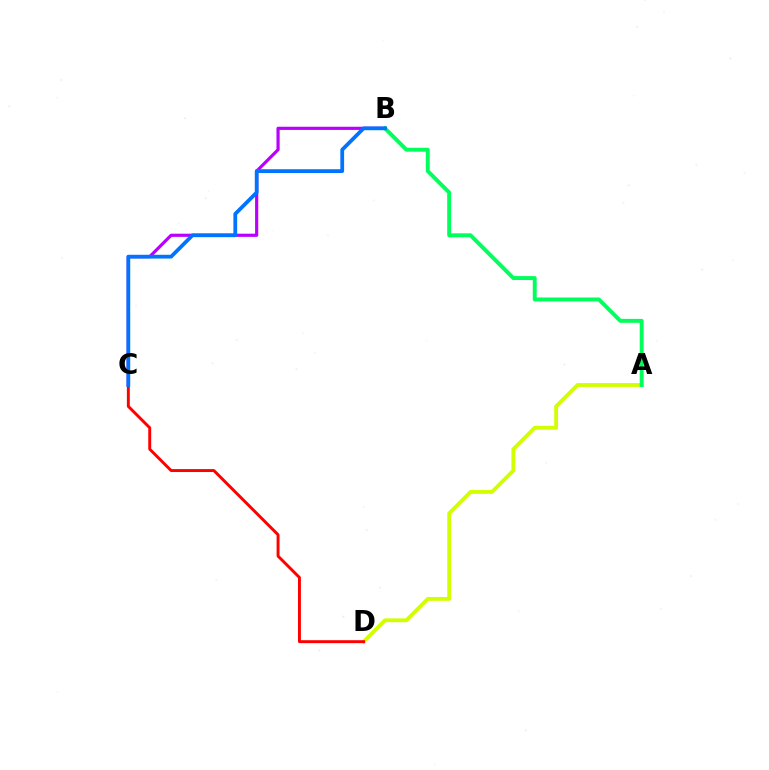{('B', 'C'): [{'color': '#b900ff', 'line_style': 'solid', 'thickness': 2.29}, {'color': '#0074ff', 'line_style': 'solid', 'thickness': 2.72}], ('A', 'D'): [{'color': '#d1ff00', 'line_style': 'solid', 'thickness': 2.76}], ('A', 'B'): [{'color': '#00ff5c', 'line_style': 'solid', 'thickness': 2.82}], ('C', 'D'): [{'color': '#ff0000', 'line_style': 'solid', 'thickness': 2.11}]}